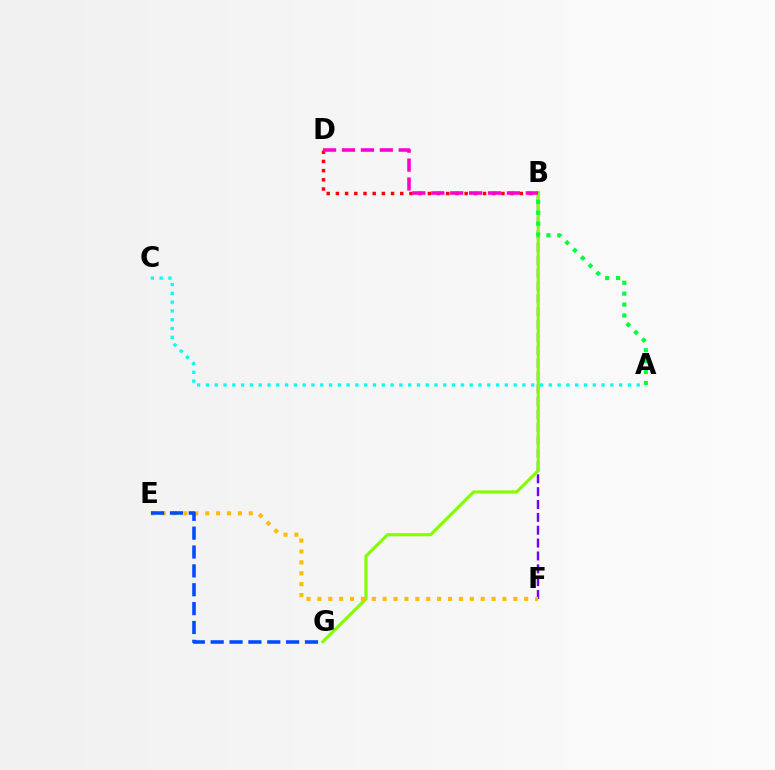{('B', 'F'): [{'color': '#7200ff', 'line_style': 'dashed', 'thickness': 1.75}], ('B', 'D'): [{'color': '#ff0000', 'line_style': 'dotted', 'thickness': 2.5}, {'color': '#ff00cf', 'line_style': 'dashed', 'thickness': 2.57}], ('B', 'G'): [{'color': '#84ff00', 'line_style': 'solid', 'thickness': 2.28}], ('E', 'F'): [{'color': '#ffbd00', 'line_style': 'dotted', 'thickness': 2.96}], ('A', 'C'): [{'color': '#00fff6', 'line_style': 'dotted', 'thickness': 2.39}], ('A', 'B'): [{'color': '#00ff39', 'line_style': 'dotted', 'thickness': 2.97}], ('E', 'G'): [{'color': '#004bff', 'line_style': 'dashed', 'thickness': 2.56}]}